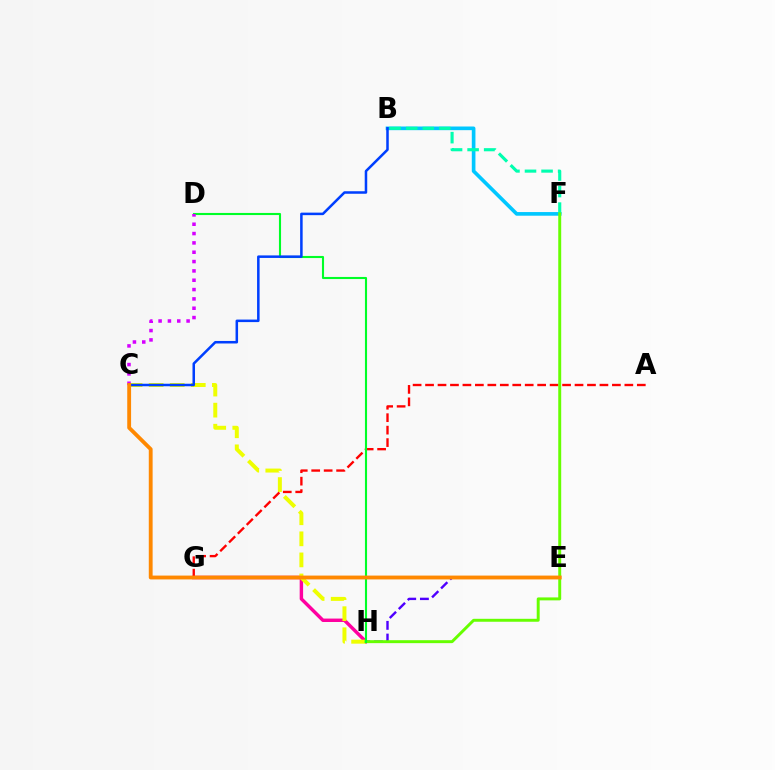{('G', 'H'): [{'color': '#ff00a0', 'line_style': 'solid', 'thickness': 2.47}], ('B', 'F'): [{'color': '#00c7ff', 'line_style': 'solid', 'thickness': 2.63}, {'color': '#00ffaf', 'line_style': 'dashed', 'thickness': 2.25}], ('E', 'H'): [{'color': '#4f00ff', 'line_style': 'dashed', 'thickness': 1.73}], ('C', 'H'): [{'color': '#eeff00', 'line_style': 'dashed', 'thickness': 2.86}], ('A', 'G'): [{'color': '#ff0000', 'line_style': 'dashed', 'thickness': 1.69}], ('F', 'H'): [{'color': '#66ff00', 'line_style': 'solid', 'thickness': 2.12}], ('D', 'H'): [{'color': '#00ff27', 'line_style': 'solid', 'thickness': 1.52}], ('C', 'D'): [{'color': '#d600ff', 'line_style': 'dotted', 'thickness': 2.54}], ('B', 'C'): [{'color': '#003fff', 'line_style': 'solid', 'thickness': 1.82}], ('C', 'E'): [{'color': '#ff8800', 'line_style': 'solid', 'thickness': 2.77}]}